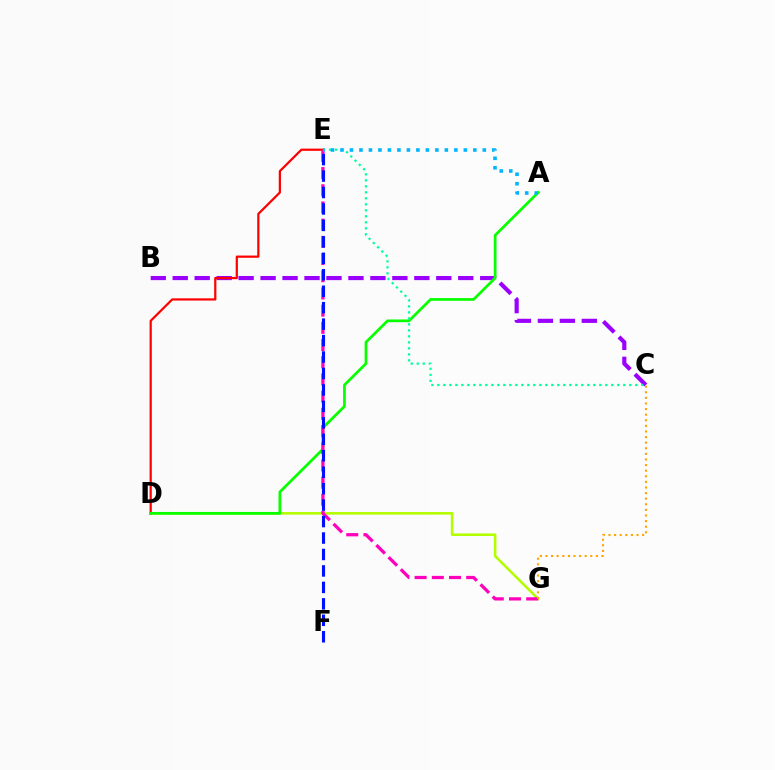{('B', 'C'): [{'color': '#9b00ff', 'line_style': 'dashed', 'thickness': 2.98}], ('D', 'G'): [{'color': '#b3ff00', 'line_style': 'solid', 'thickness': 1.86}], ('D', 'E'): [{'color': '#ff0000', 'line_style': 'solid', 'thickness': 1.6}], ('A', 'D'): [{'color': '#08ff00', 'line_style': 'solid', 'thickness': 1.97}], ('E', 'G'): [{'color': '#ff00bd', 'line_style': 'dashed', 'thickness': 2.34}], ('E', 'F'): [{'color': '#0010ff', 'line_style': 'dashed', 'thickness': 2.24}], ('C', 'G'): [{'color': '#ffa500', 'line_style': 'dotted', 'thickness': 1.52}], ('C', 'E'): [{'color': '#00ff9d', 'line_style': 'dotted', 'thickness': 1.63}], ('A', 'E'): [{'color': '#00b5ff', 'line_style': 'dotted', 'thickness': 2.58}]}